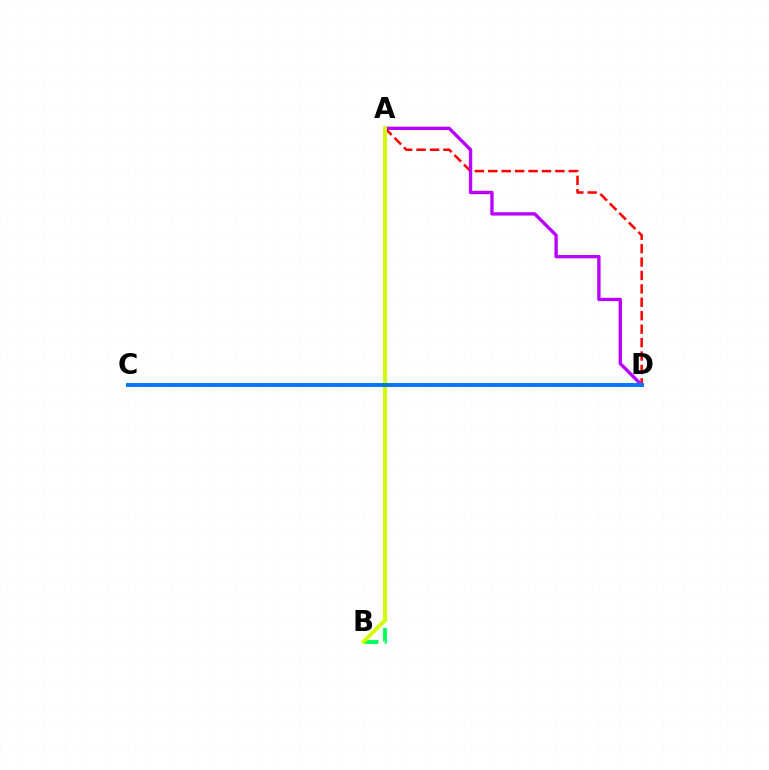{('A', 'D'): [{'color': '#ff0000', 'line_style': 'dashed', 'thickness': 1.82}, {'color': '#b900ff', 'line_style': 'solid', 'thickness': 2.41}], ('A', 'B'): [{'color': '#00ff5c', 'line_style': 'dashed', 'thickness': 2.8}, {'color': '#d1ff00', 'line_style': 'solid', 'thickness': 2.86}], ('C', 'D'): [{'color': '#0074ff', 'line_style': 'solid', 'thickness': 2.82}]}